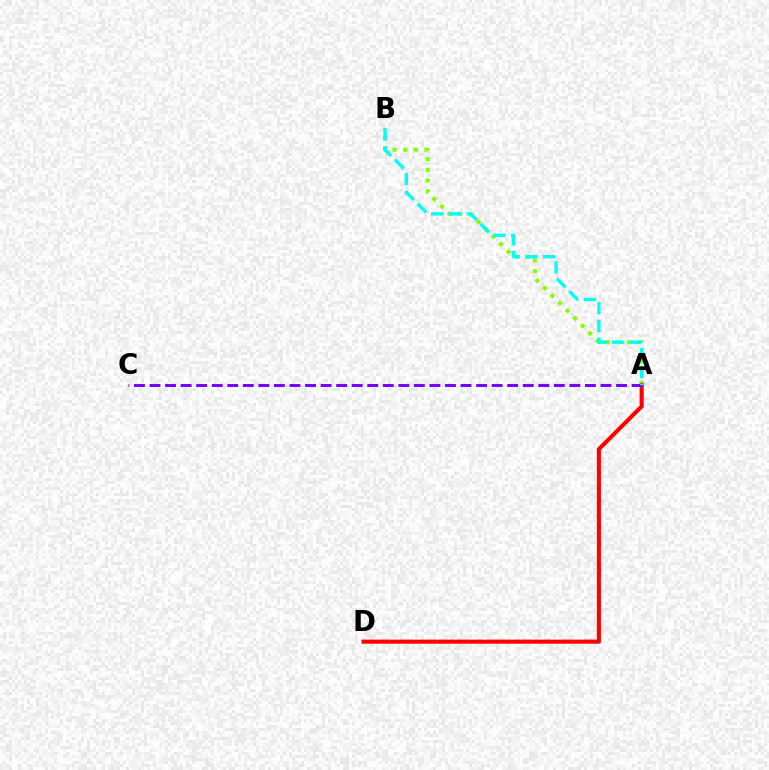{('A', 'B'): [{'color': '#84ff00', 'line_style': 'dotted', 'thickness': 2.9}, {'color': '#00fff6', 'line_style': 'dashed', 'thickness': 2.41}], ('A', 'D'): [{'color': '#ff0000', 'line_style': 'solid', 'thickness': 2.93}], ('A', 'C'): [{'color': '#7200ff', 'line_style': 'dashed', 'thickness': 2.11}]}